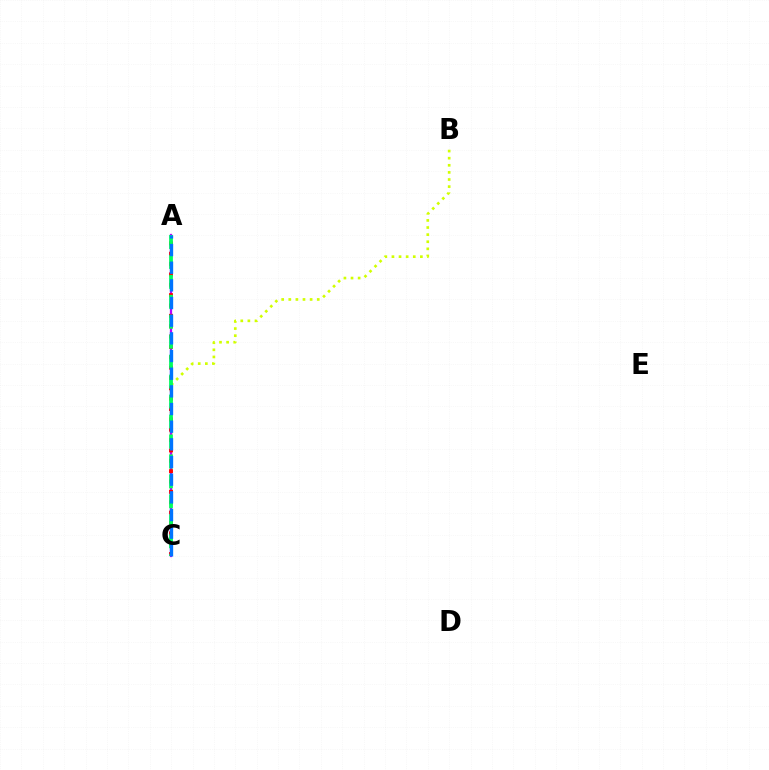{('B', 'C'): [{'color': '#d1ff00', 'line_style': 'dotted', 'thickness': 1.93}], ('A', 'C'): [{'color': '#b900ff', 'line_style': 'solid', 'thickness': 1.63}, {'color': '#ff0000', 'line_style': 'dotted', 'thickness': 2.81}, {'color': '#00ff5c', 'line_style': 'dashed', 'thickness': 2.71}, {'color': '#0074ff', 'line_style': 'dashed', 'thickness': 2.4}]}